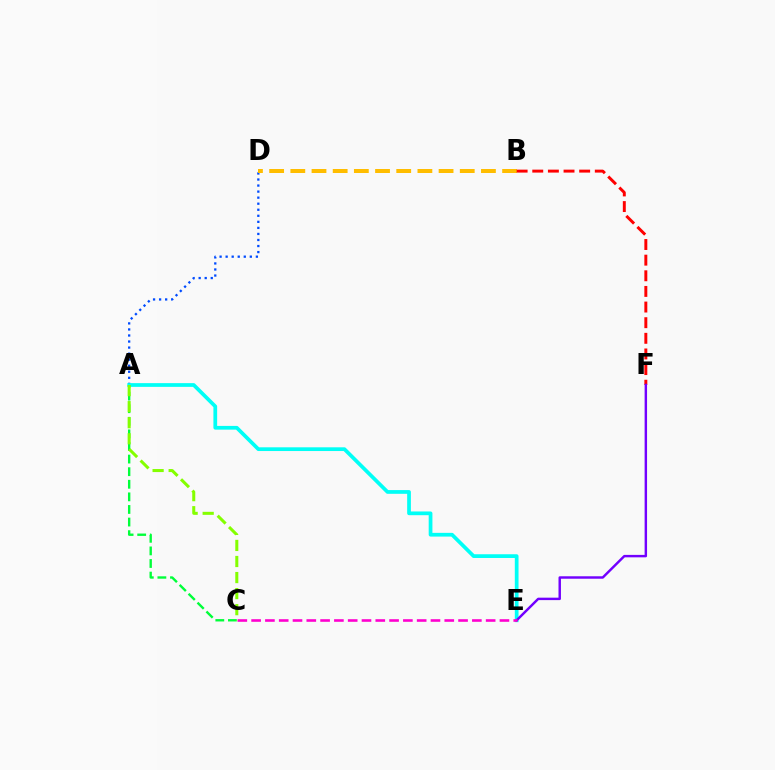{('A', 'D'): [{'color': '#004bff', 'line_style': 'dotted', 'thickness': 1.64}], ('A', 'E'): [{'color': '#00fff6', 'line_style': 'solid', 'thickness': 2.68}], ('A', 'C'): [{'color': '#00ff39', 'line_style': 'dashed', 'thickness': 1.71}, {'color': '#84ff00', 'line_style': 'dashed', 'thickness': 2.18}], ('B', 'D'): [{'color': '#ffbd00', 'line_style': 'dashed', 'thickness': 2.88}], ('B', 'F'): [{'color': '#ff0000', 'line_style': 'dashed', 'thickness': 2.12}], ('E', 'F'): [{'color': '#7200ff', 'line_style': 'solid', 'thickness': 1.76}], ('C', 'E'): [{'color': '#ff00cf', 'line_style': 'dashed', 'thickness': 1.87}]}